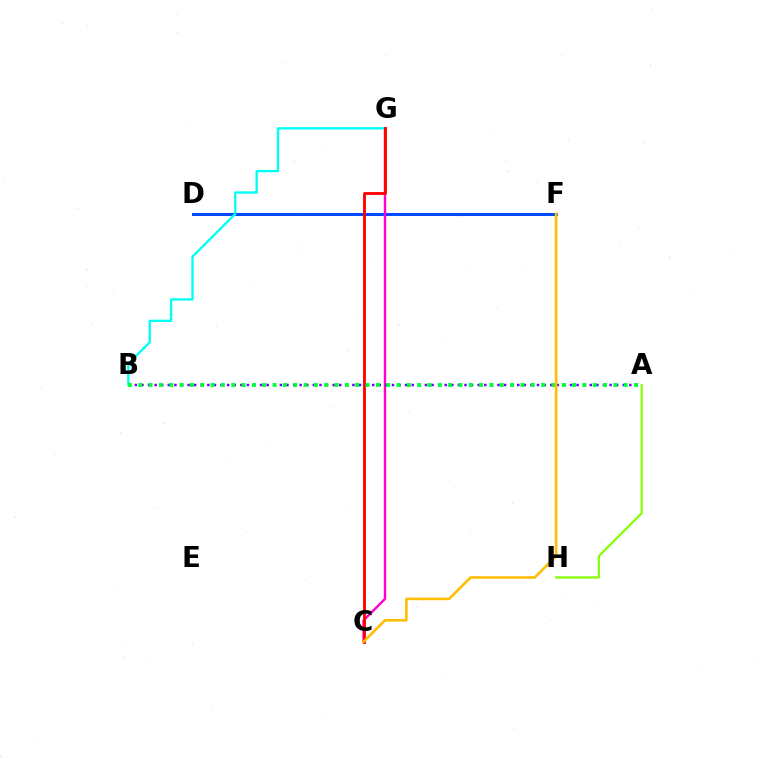{('D', 'F'): [{'color': '#004bff', 'line_style': 'solid', 'thickness': 2.18}], ('A', 'H'): [{'color': '#84ff00', 'line_style': 'solid', 'thickness': 1.59}], ('C', 'G'): [{'color': '#ff00cf', 'line_style': 'solid', 'thickness': 1.74}, {'color': '#ff0000', 'line_style': 'solid', 'thickness': 2.05}], ('B', 'G'): [{'color': '#00fff6', 'line_style': 'solid', 'thickness': 1.67}], ('A', 'B'): [{'color': '#7200ff', 'line_style': 'dotted', 'thickness': 1.79}, {'color': '#00ff39', 'line_style': 'dotted', 'thickness': 2.81}], ('C', 'F'): [{'color': '#ffbd00', 'line_style': 'solid', 'thickness': 1.87}]}